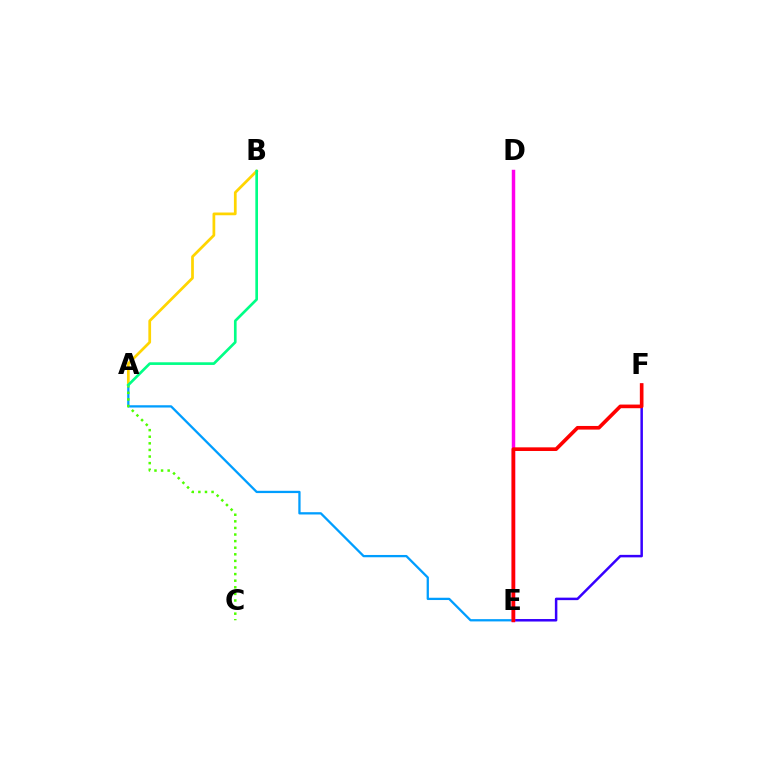{('A', 'E'): [{'color': '#009eff', 'line_style': 'solid', 'thickness': 1.64}], ('A', 'C'): [{'color': '#4fff00', 'line_style': 'dotted', 'thickness': 1.79}], ('A', 'B'): [{'color': '#ffd500', 'line_style': 'solid', 'thickness': 1.97}, {'color': '#00ff86', 'line_style': 'solid', 'thickness': 1.92}], ('E', 'F'): [{'color': '#3700ff', 'line_style': 'solid', 'thickness': 1.8}, {'color': '#ff0000', 'line_style': 'solid', 'thickness': 2.62}], ('D', 'E'): [{'color': '#ff00ed', 'line_style': 'solid', 'thickness': 2.49}]}